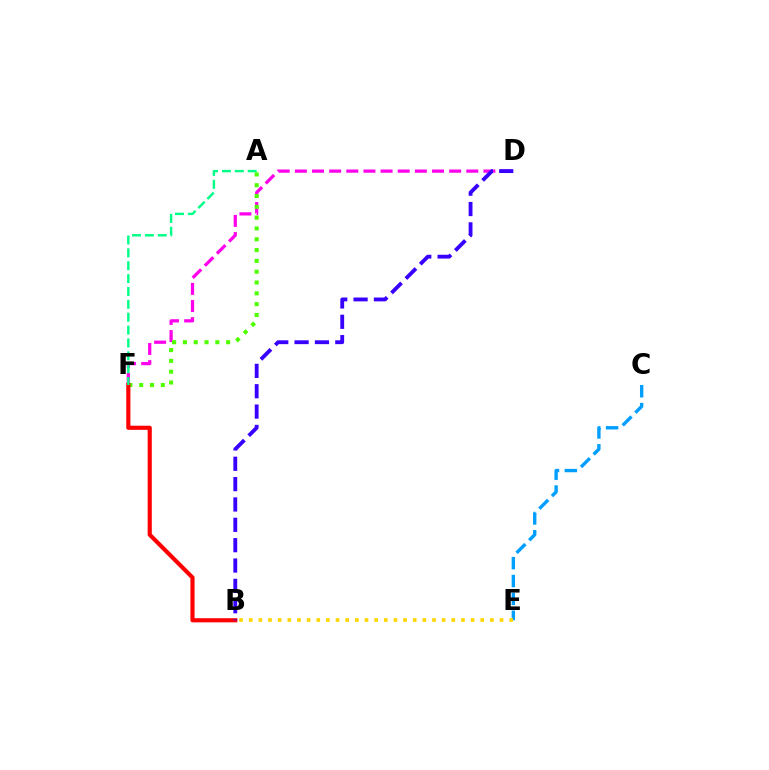{('C', 'E'): [{'color': '#009eff', 'line_style': 'dashed', 'thickness': 2.43}], ('D', 'F'): [{'color': '#ff00ed', 'line_style': 'dashed', 'thickness': 2.33}], ('B', 'E'): [{'color': '#ffd500', 'line_style': 'dotted', 'thickness': 2.62}], ('A', 'F'): [{'color': '#4fff00', 'line_style': 'dotted', 'thickness': 2.94}, {'color': '#00ff86', 'line_style': 'dashed', 'thickness': 1.75}], ('B', 'F'): [{'color': '#ff0000', 'line_style': 'solid', 'thickness': 2.99}], ('B', 'D'): [{'color': '#3700ff', 'line_style': 'dashed', 'thickness': 2.76}]}